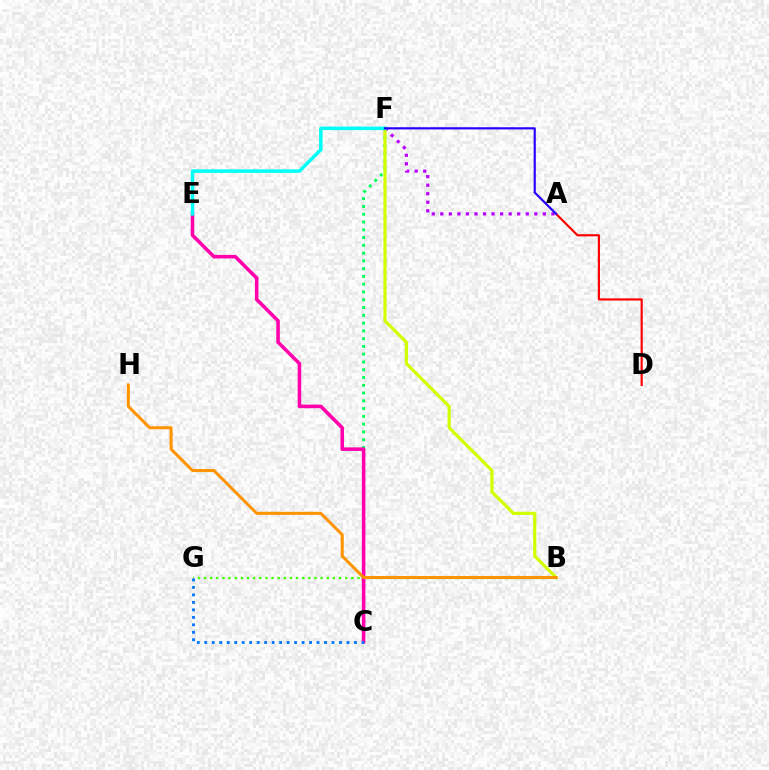{('C', 'F'): [{'color': '#00ff5c', 'line_style': 'dotted', 'thickness': 2.11}], ('A', 'F'): [{'color': '#b900ff', 'line_style': 'dotted', 'thickness': 2.32}, {'color': '#2500ff', 'line_style': 'solid', 'thickness': 1.57}], ('B', 'F'): [{'color': '#d1ff00', 'line_style': 'solid', 'thickness': 2.29}], ('B', 'G'): [{'color': '#3dff00', 'line_style': 'dotted', 'thickness': 1.67}], ('C', 'E'): [{'color': '#ff00ac', 'line_style': 'solid', 'thickness': 2.56}], ('B', 'H'): [{'color': '#ff9400', 'line_style': 'solid', 'thickness': 2.18}], ('E', 'F'): [{'color': '#00fff6', 'line_style': 'solid', 'thickness': 2.51}], ('A', 'D'): [{'color': '#ff0000', 'line_style': 'solid', 'thickness': 1.56}], ('C', 'G'): [{'color': '#0074ff', 'line_style': 'dotted', 'thickness': 2.03}]}